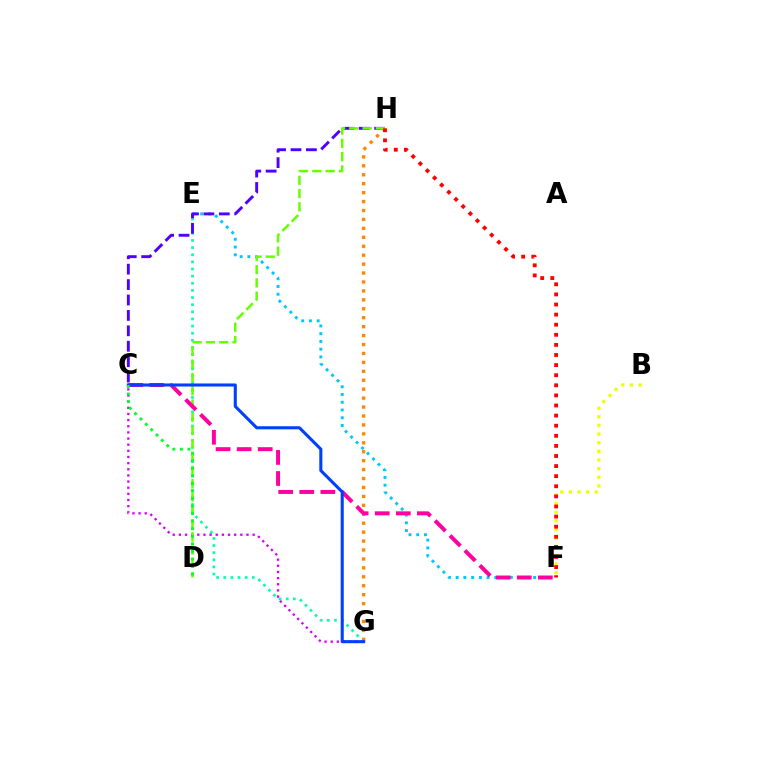{('E', 'G'): [{'color': '#00ffaf', 'line_style': 'dotted', 'thickness': 1.94}], ('C', 'G'): [{'color': '#d600ff', 'line_style': 'dotted', 'thickness': 1.67}, {'color': '#003fff', 'line_style': 'solid', 'thickness': 2.21}], ('E', 'F'): [{'color': '#00c7ff', 'line_style': 'dotted', 'thickness': 2.1}], ('C', 'H'): [{'color': '#4f00ff', 'line_style': 'dashed', 'thickness': 2.09}], ('G', 'H'): [{'color': '#ff8800', 'line_style': 'dotted', 'thickness': 2.43}], ('D', 'H'): [{'color': '#66ff00', 'line_style': 'dashed', 'thickness': 1.8}], ('C', 'F'): [{'color': '#ff00a0', 'line_style': 'dashed', 'thickness': 2.86}], ('C', 'D'): [{'color': '#00ff27', 'line_style': 'dotted', 'thickness': 2.05}], ('B', 'F'): [{'color': '#eeff00', 'line_style': 'dotted', 'thickness': 2.35}], ('F', 'H'): [{'color': '#ff0000', 'line_style': 'dotted', 'thickness': 2.74}]}